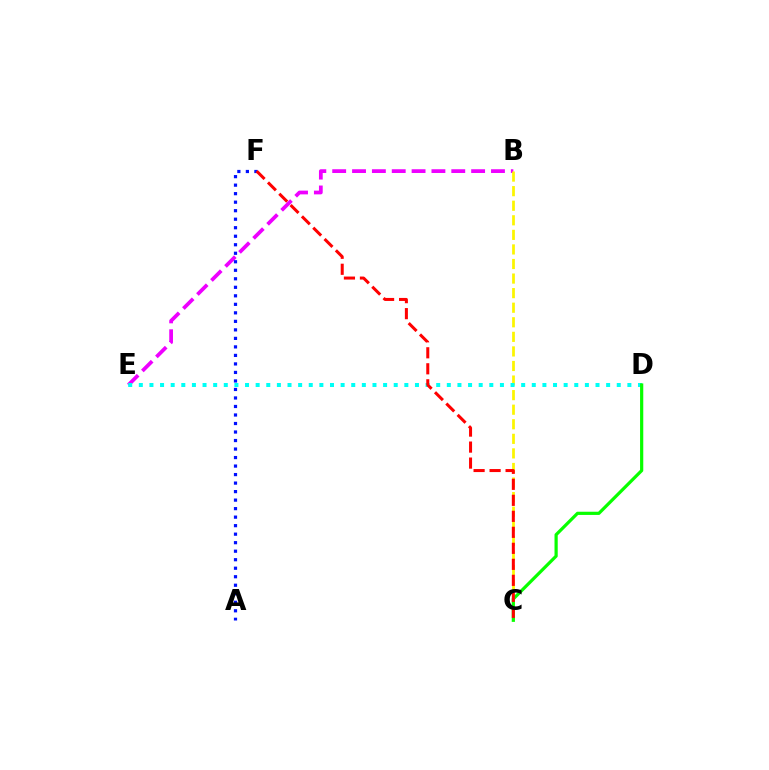{('B', 'E'): [{'color': '#ee00ff', 'line_style': 'dashed', 'thickness': 2.7}], ('B', 'C'): [{'color': '#fcf500', 'line_style': 'dashed', 'thickness': 1.98}], ('D', 'E'): [{'color': '#00fff6', 'line_style': 'dotted', 'thickness': 2.89}], ('C', 'D'): [{'color': '#08ff00', 'line_style': 'solid', 'thickness': 2.31}], ('A', 'F'): [{'color': '#0010ff', 'line_style': 'dotted', 'thickness': 2.31}], ('C', 'F'): [{'color': '#ff0000', 'line_style': 'dashed', 'thickness': 2.17}]}